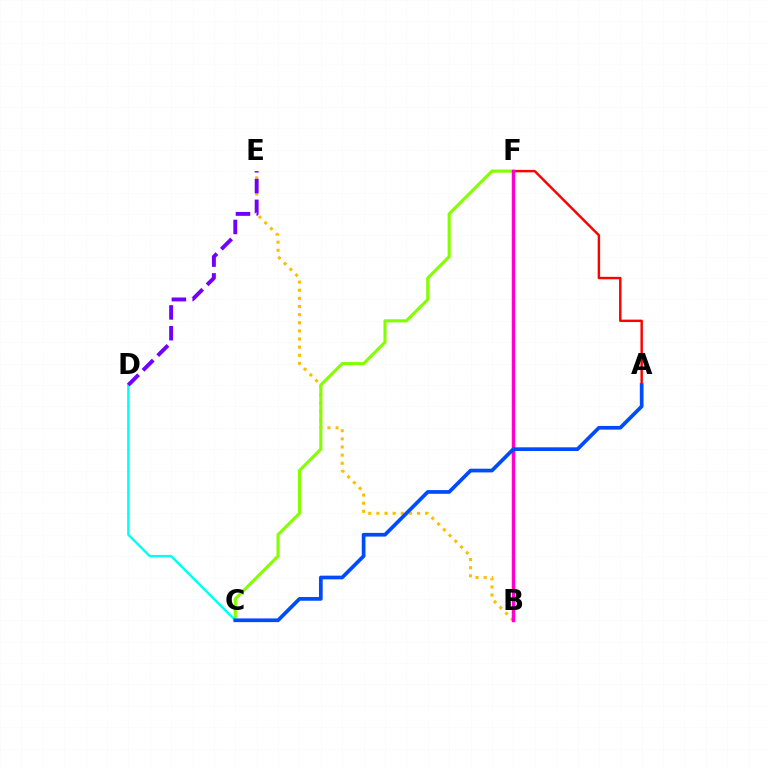{('A', 'F'): [{'color': '#ff0000', 'line_style': 'solid', 'thickness': 1.76}], ('B', 'E'): [{'color': '#ffbd00', 'line_style': 'dotted', 'thickness': 2.21}], ('B', 'F'): [{'color': '#00ff39', 'line_style': 'dotted', 'thickness': 2.02}, {'color': '#ff00cf', 'line_style': 'solid', 'thickness': 2.49}], ('C', 'F'): [{'color': '#84ff00', 'line_style': 'solid', 'thickness': 2.24}], ('C', 'D'): [{'color': '#00fff6', 'line_style': 'solid', 'thickness': 1.71}], ('A', 'C'): [{'color': '#004bff', 'line_style': 'solid', 'thickness': 2.67}], ('D', 'E'): [{'color': '#7200ff', 'line_style': 'dashed', 'thickness': 2.82}]}